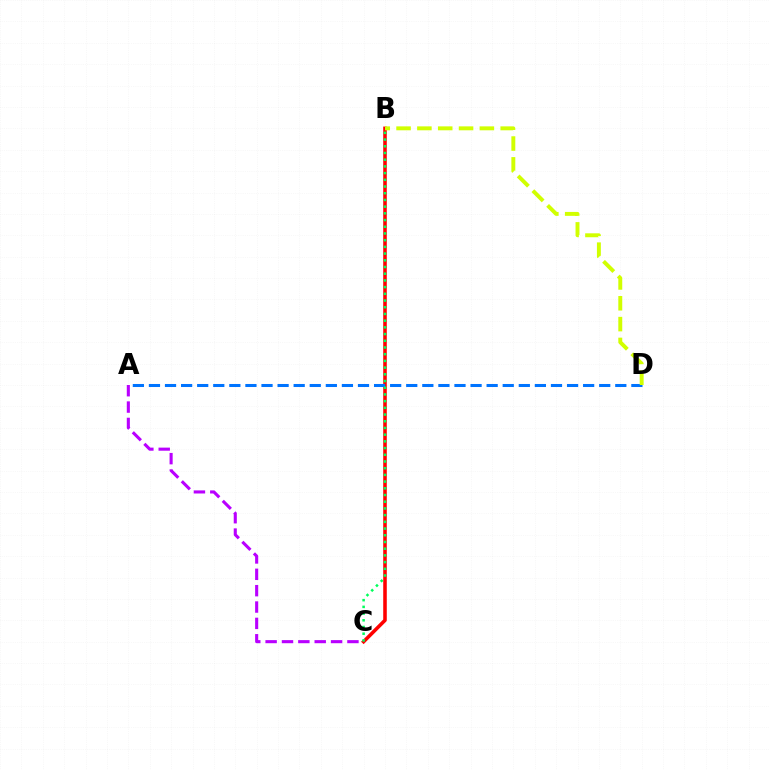{('B', 'C'): [{'color': '#ff0000', 'line_style': 'solid', 'thickness': 2.57}, {'color': '#00ff5c', 'line_style': 'dotted', 'thickness': 1.82}], ('A', 'D'): [{'color': '#0074ff', 'line_style': 'dashed', 'thickness': 2.18}], ('A', 'C'): [{'color': '#b900ff', 'line_style': 'dashed', 'thickness': 2.22}], ('B', 'D'): [{'color': '#d1ff00', 'line_style': 'dashed', 'thickness': 2.83}]}